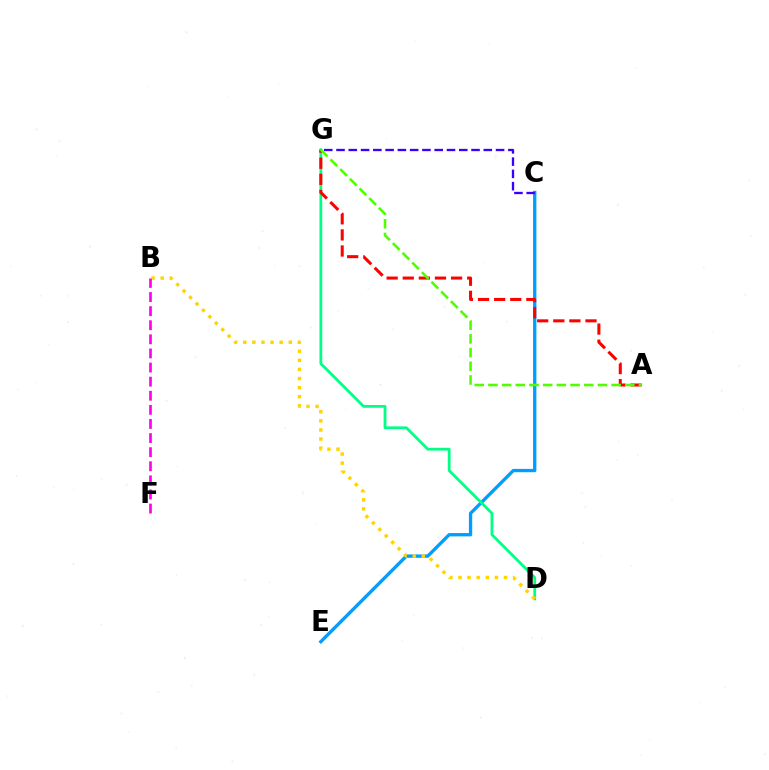{('C', 'E'): [{'color': '#009eff', 'line_style': 'solid', 'thickness': 2.4}], ('C', 'G'): [{'color': '#3700ff', 'line_style': 'dashed', 'thickness': 1.67}], ('D', 'G'): [{'color': '#00ff86', 'line_style': 'solid', 'thickness': 2.0}], ('B', 'D'): [{'color': '#ffd500', 'line_style': 'dotted', 'thickness': 2.47}], ('A', 'G'): [{'color': '#ff0000', 'line_style': 'dashed', 'thickness': 2.19}, {'color': '#4fff00', 'line_style': 'dashed', 'thickness': 1.86}], ('B', 'F'): [{'color': '#ff00ed', 'line_style': 'dashed', 'thickness': 1.92}]}